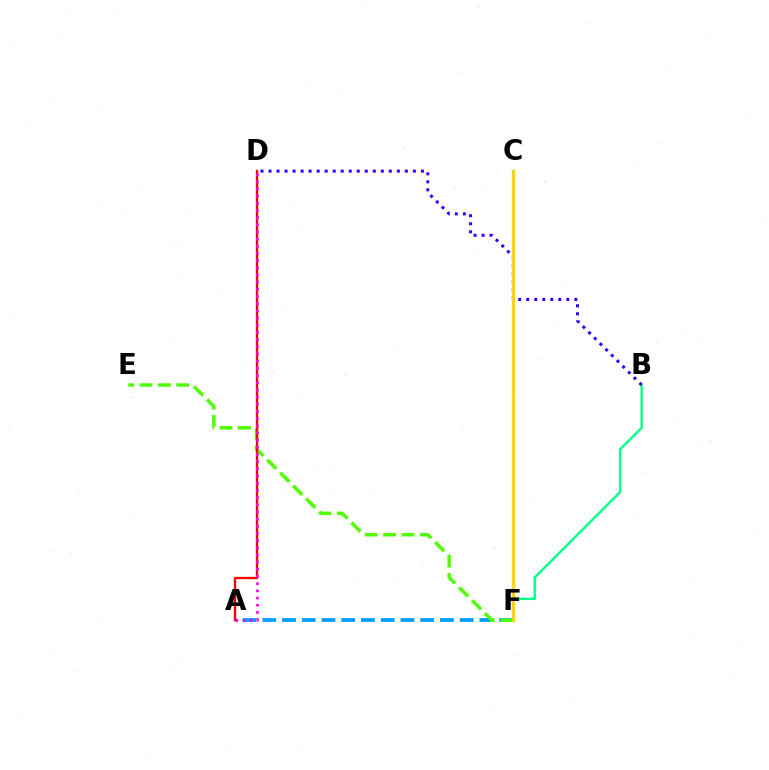{('A', 'F'): [{'color': '#009eff', 'line_style': 'dashed', 'thickness': 2.68}], ('E', 'F'): [{'color': '#4fff00', 'line_style': 'dashed', 'thickness': 2.5}], ('A', 'D'): [{'color': '#ff0000', 'line_style': 'solid', 'thickness': 1.68}, {'color': '#ff00ed', 'line_style': 'dotted', 'thickness': 1.95}], ('B', 'F'): [{'color': '#00ff86', 'line_style': 'solid', 'thickness': 1.69}], ('B', 'D'): [{'color': '#3700ff', 'line_style': 'dotted', 'thickness': 2.18}], ('C', 'F'): [{'color': '#ffd500', 'line_style': 'solid', 'thickness': 2.39}]}